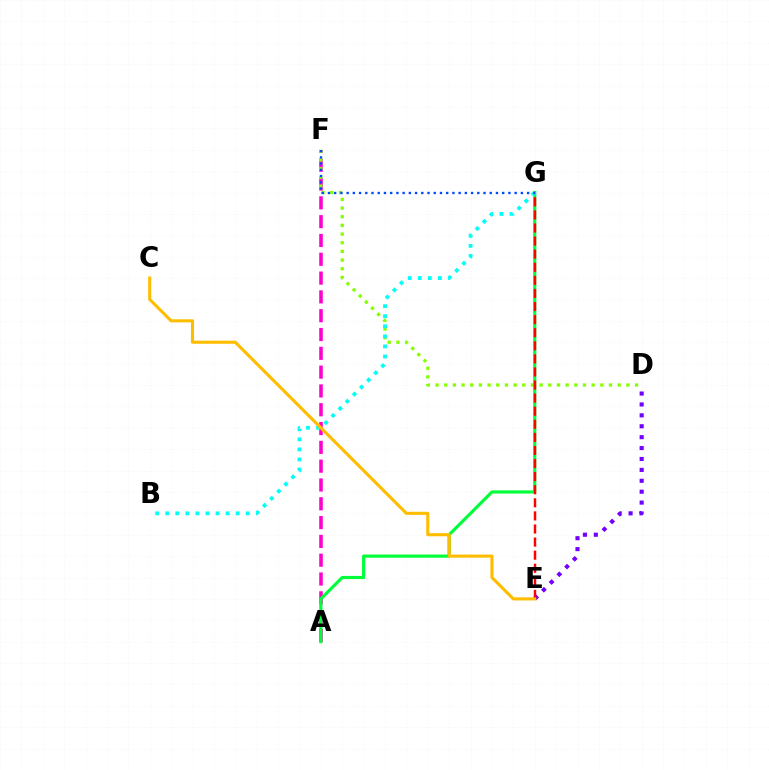{('A', 'F'): [{'color': '#ff00cf', 'line_style': 'dashed', 'thickness': 2.55}], ('D', 'F'): [{'color': '#84ff00', 'line_style': 'dotted', 'thickness': 2.36}], ('A', 'G'): [{'color': '#00ff39', 'line_style': 'solid', 'thickness': 2.27}], ('B', 'G'): [{'color': '#00fff6', 'line_style': 'dotted', 'thickness': 2.73}], ('D', 'E'): [{'color': '#7200ff', 'line_style': 'dotted', 'thickness': 2.96}], ('E', 'G'): [{'color': '#ff0000', 'line_style': 'dashed', 'thickness': 1.78}], ('C', 'E'): [{'color': '#ffbd00', 'line_style': 'solid', 'thickness': 2.24}], ('F', 'G'): [{'color': '#004bff', 'line_style': 'dotted', 'thickness': 1.69}]}